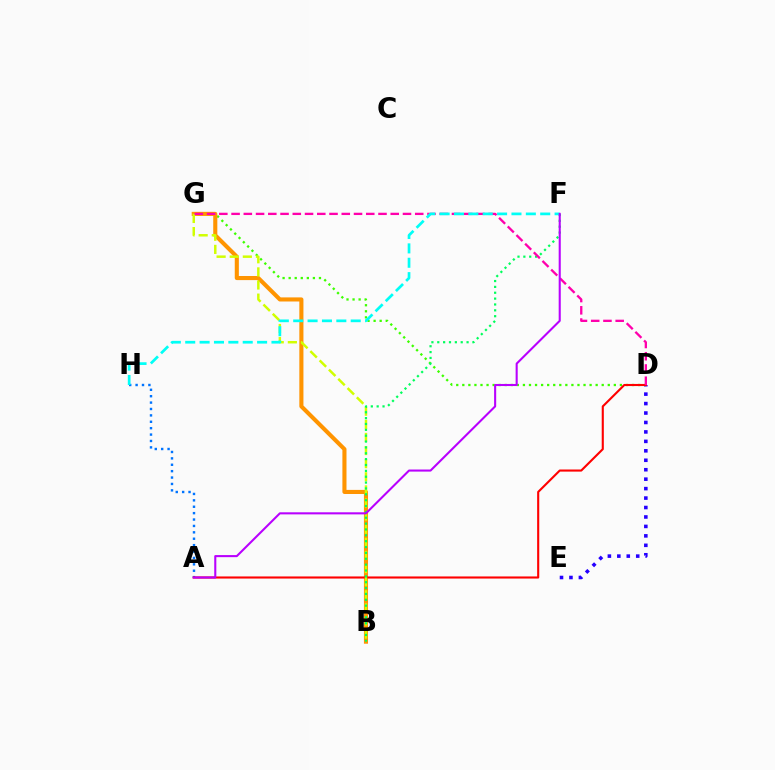{('D', 'G'): [{'color': '#3dff00', 'line_style': 'dotted', 'thickness': 1.65}, {'color': '#ff00ac', 'line_style': 'dashed', 'thickness': 1.66}], ('A', 'H'): [{'color': '#0074ff', 'line_style': 'dotted', 'thickness': 1.74}], ('B', 'G'): [{'color': '#ff9400', 'line_style': 'solid', 'thickness': 2.95}, {'color': '#d1ff00', 'line_style': 'dashed', 'thickness': 1.78}], ('D', 'E'): [{'color': '#2500ff', 'line_style': 'dotted', 'thickness': 2.57}], ('A', 'D'): [{'color': '#ff0000', 'line_style': 'solid', 'thickness': 1.52}], ('B', 'F'): [{'color': '#00ff5c', 'line_style': 'dotted', 'thickness': 1.59}], ('F', 'H'): [{'color': '#00fff6', 'line_style': 'dashed', 'thickness': 1.95}], ('A', 'F'): [{'color': '#b900ff', 'line_style': 'solid', 'thickness': 1.5}]}